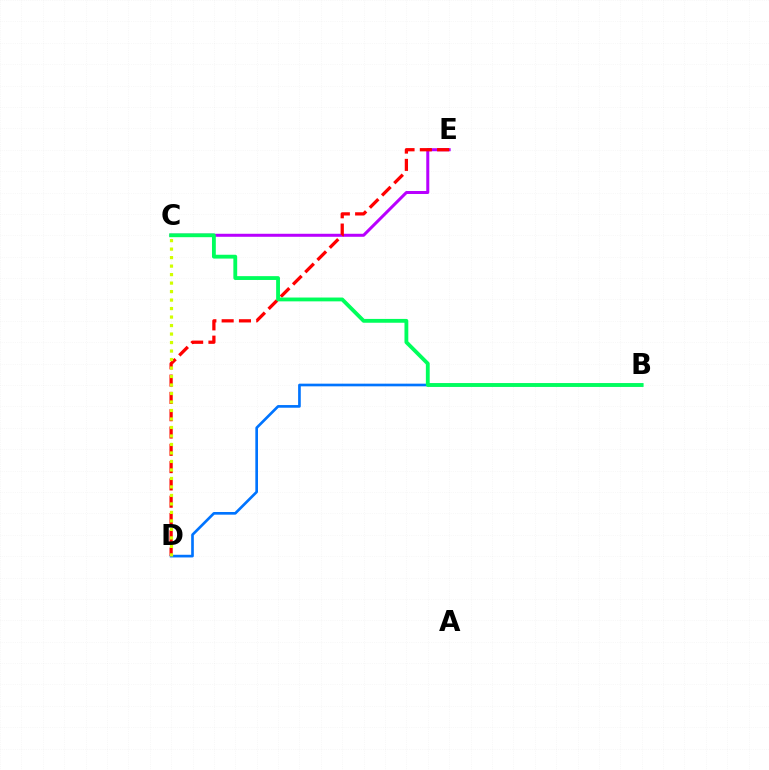{('C', 'E'): [{'color': '#b900ff', 'line_style': 'solid', 'thickness': 2.17}], ('D', 'E'): [{'color': '#ff0000', 'line_style': 'dashed', 'thickness': 2.35}], ('B', 'D'): [{'color': '#0074ff', 'line_style': 'solid', 'thickness': 1.92}], ('C', 'D'): [{'color': '#d1ff00', 'line_style': 'dotted', 'thickness': 2.31}], ('B', 'C'): [{'color': '#00ff5c', 'line_style': 'solid', 'thickness': 2.76}]}